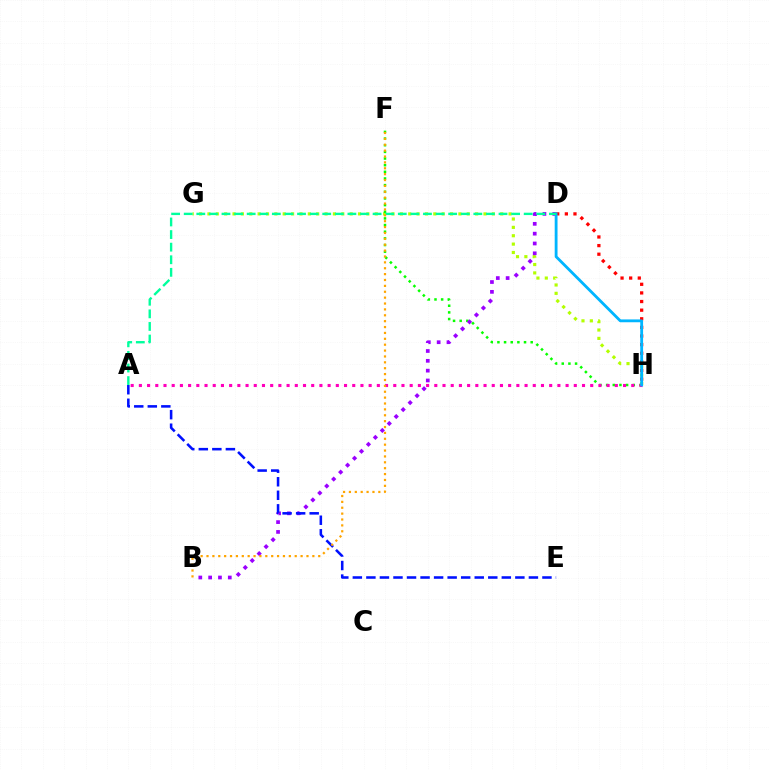{('G', 'H'): [{'color': '#b3ff00', 'line_style': 'dotted', 'thickness': 2.27}], ('F', 'H'): [{'color': '#08ff00', 'line_style': 'dotted', 'thickness': 1.81}], ('A', 'H'): [{'color': '#ff00bd', 'line_style': 'dotted', 'thickness': 2.23}], ('B', 'D'): [{'color': '#9b00ff', 'line_style': 'dotted', 'thickness': 2.67}], ('D', 'H'): [{'color': '#ff0000', 'line_style': 'dotted', 'thickness': 2.34}, {'color': '#00b5ff', 'line_style': 'solid', 'thickness': 2.03}], ('A', 'D'): [{'color': '#00ff9d', 'line_style': 'dashed', 'thickness': 1.71}], ('A', 'E'): [{'color': '#0010ff', 'line_style': 'dashed', 'thickness': 1.84}], ('B', 'F'): [{'color': '#ffa500', 'line_style': 'dotted', 'thickness': 1.6}]}